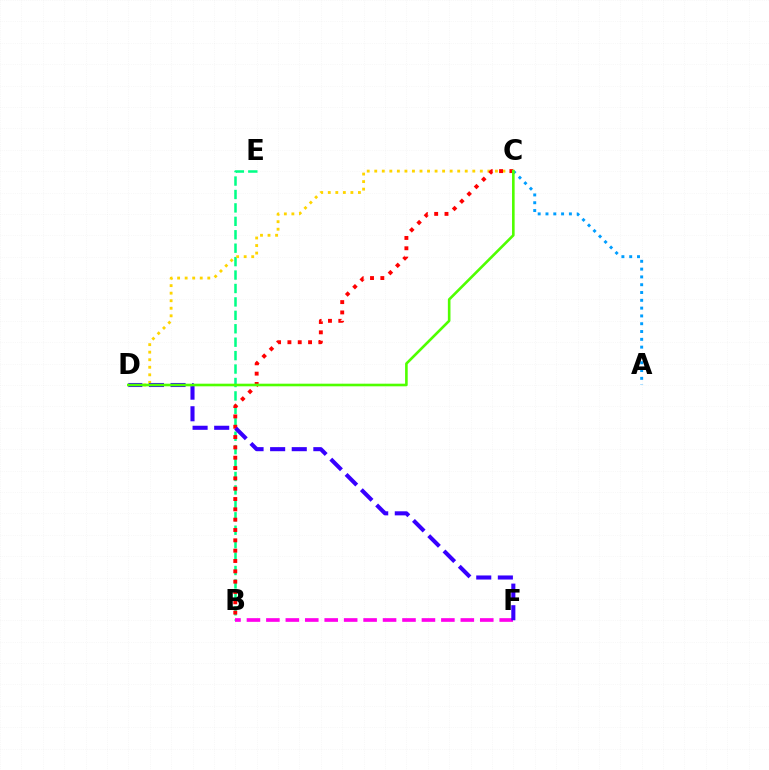{('B', 'E'): [{'color': '#00ff86', 'line_style': 'dashed', 'thickness': 1.82}], ('A', 'C'): [{'color': '#009eff', 'line_style': 'dotted', 'thickness': 2.12}], ('C', 'D'): [{'color': '#ffd500', 'line_style': 'dotted', 'thickness': 2.05}, {'color': '#4fff00', 'line_style': 'solid', 'thickness': 1.88}], ('B', 'F'): [{'color': '#ff00ed', 'line_style': 'dashed', 'thickness': 2.64}], ('B', 'C'): [{'color': '#ff0000', 'line_style': 'dotted', 'thickness': 2.81}], ('D', 'F'): [{'color': '#3700ff', 'line_style': 'dashed', 'thickness': 2.94}]}